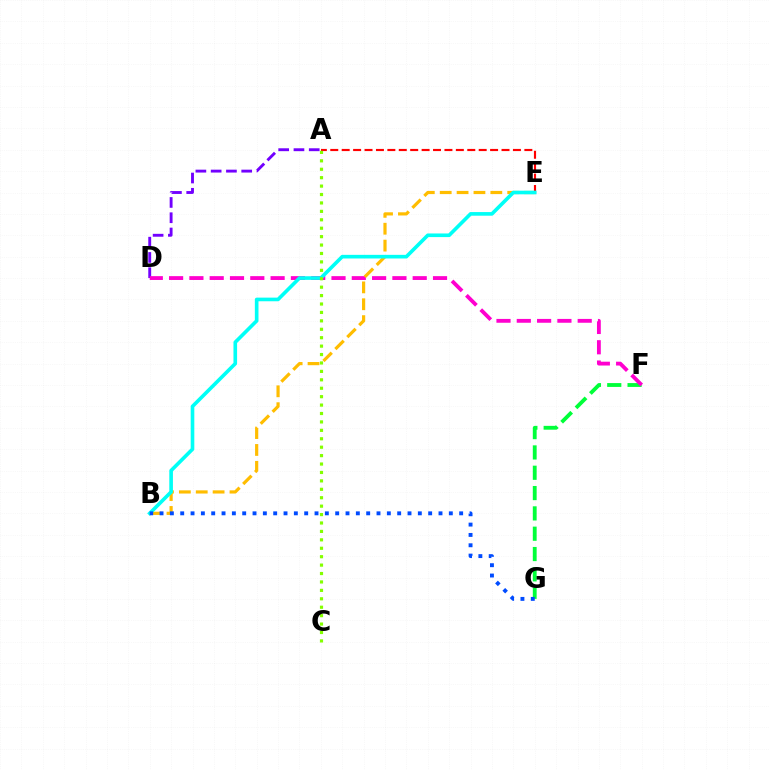{('A', 'D'): [{'color': '#7200ff', 'line_style': 'dashed', 'thickness': 2.08}], ('F', 'G'): [{'color': '#00ff39', 'line_style': 'dashed', 'thickness': 2.76}], ('A', 'E'): [{'color': '#ff0000', 'line_style': 'dashed', 'thickness': 1.55}], ('D', 'F'): [{'color': '#ff00cf', 'line_style': 'dashed', 'thickness': 2.76}], ('B', 'E'): [{'color': '#ffbd00', 'line_style': 'dashed', 'thickness': 2.29}, {'color': '#00fff6', 'line_style': 'solid', 'thickness': 2.62}], ('A', 'C'): [{'color': '#84ff00', 'line_style': 'dotted', 'thickness': 2.29}], ('B', 'G'): [{'color': '#004bff', 'line_style': 'dotted', 'thickness': 2.81}]}